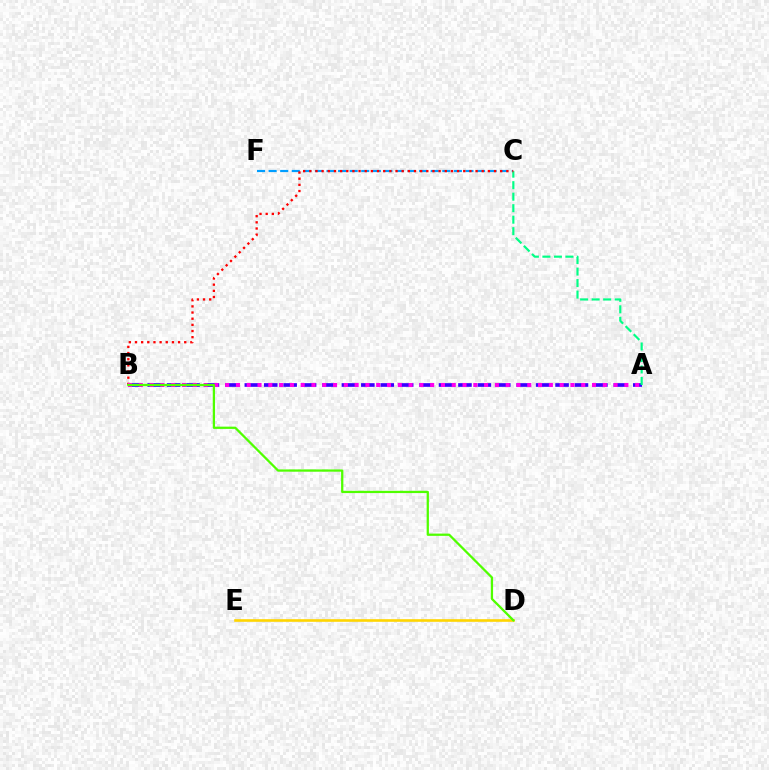{('A', 'B'): [{'color': '#3700ff', 'line_style': 'dashed', 'thickness': 2.64}, {'color': '#ff00ed', 'line_style': 'dotted', 'thickness': 2.93}], ('C', 'F'): [{'color': '#009eff', 'line_style': 'dashed', 'thickness': 1.57}], ('D', 'E'): [{'color': '#ffd500', 'line_style': 'solid', 'thickness': 1.88}], ('A', 'C'): [{'color': '#00ff86', 'line_style': 'dashed', 'thickness': 1.56}], ('B', 'C'): [{'color': '#ff0000', 'line_style': 'dotted', 'thickness': 1.67}], ('B', 'D'): [{'color': '#4fff00', 'line_style': 'solid', 'thickness': 1.63}]}